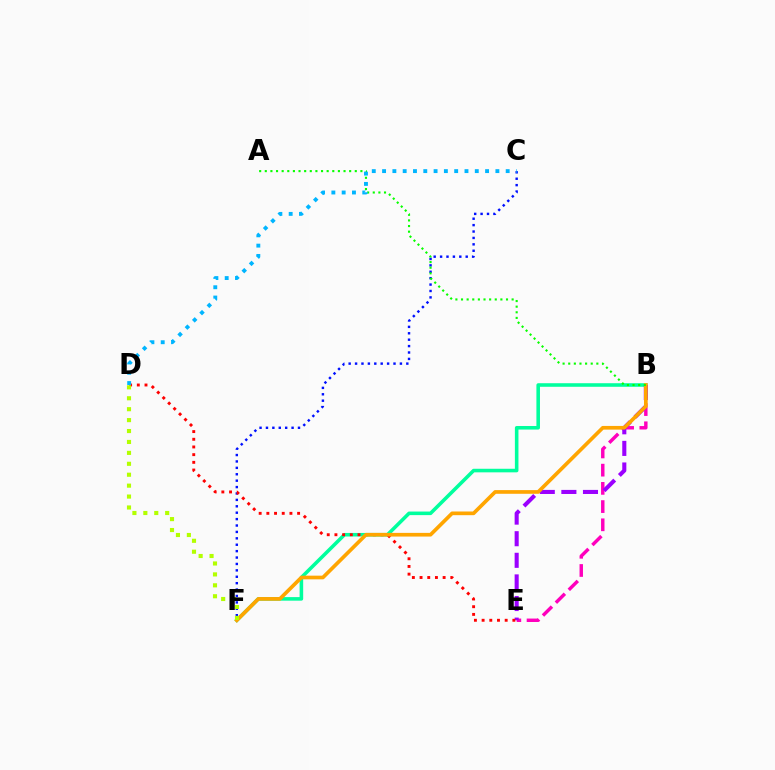{('B', 'F'): [{'color': '#00ff9d', 'line_style': 'solid', 'thickness': 2.57}, {'color': '#ffa500', 'line_style': 'solid', 'thickness': 2.65}], ('C', 'F'): [{'color': '#0010ff', 'line_style': 'dotted', 'thickness': 1.74}], ('B', 'E'): [{'color': '#ff00bd', 'line_style': 'dashed', 'thickness': 2.47}, {'color': '#9b00ff', 'line_style': 'dashed', 'thickness': 2.93}], ('D', 'E'): [{'color': '#ff0000', 'line_style': 'dotted', 'thickness': 2.09}], ('A', 'B'): [{'color': '#08ff00', 'line_style': 'dotted', 'thickness': 1.53}], ('C', 'D'): [{'color': '#00b5ff', 'line_style': 'dotted', 'thickness': 2.8}], ('D', 'F'): [{'color': '#b3ff00', 'line_style': 'dotted', 'thickness': 2.97}]}